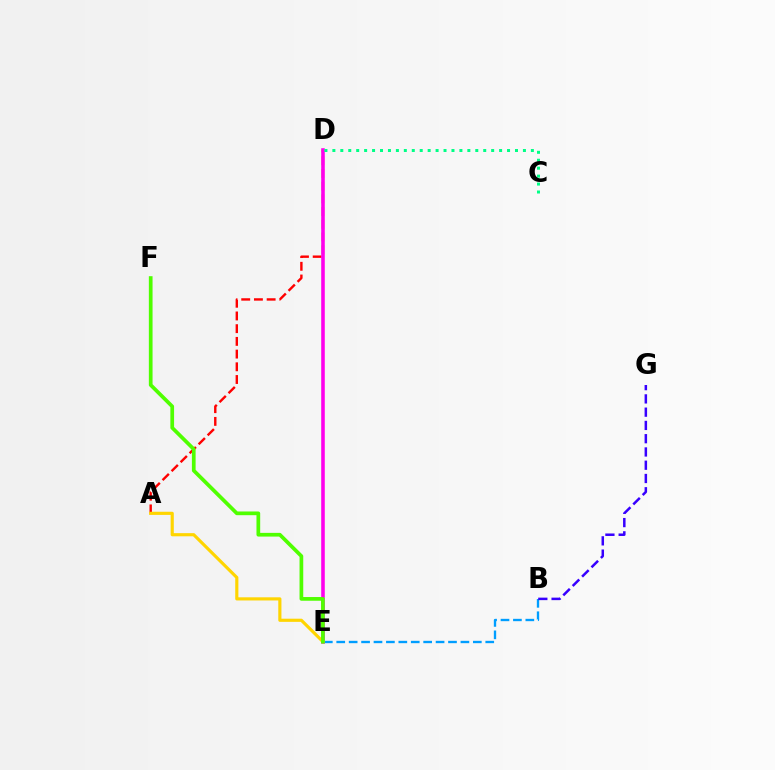{('B', 'E'): [{'color': '#009eff', 'line_style': 'dashed', 'thickness': 1.69}], ('A', 'D'): [{'color': '#ff0000', 'line_style': 'dashed', 'thickness': 1.73}], ('D', 'E'): [{'color': '#ff00ed', 'line_style': 'solid', 'thickness': 2.57}], ('C', 'D'): [{'color': '#00ff86', 'line_style': 'dotted', 'thickness': 2.16}], ('A', 'E'): [{'color': '#ffd500', 'line_style': 'solid', 'thickness': 2.27}], ('B', 'G'): [{'color': '#3700ff', 'line_style': 'dashed', 'thickness': 1.8}], ('E', 'F'): [{'color': '#4fff00', 'line_style': 'solid', 'thickness': 2.67}]}